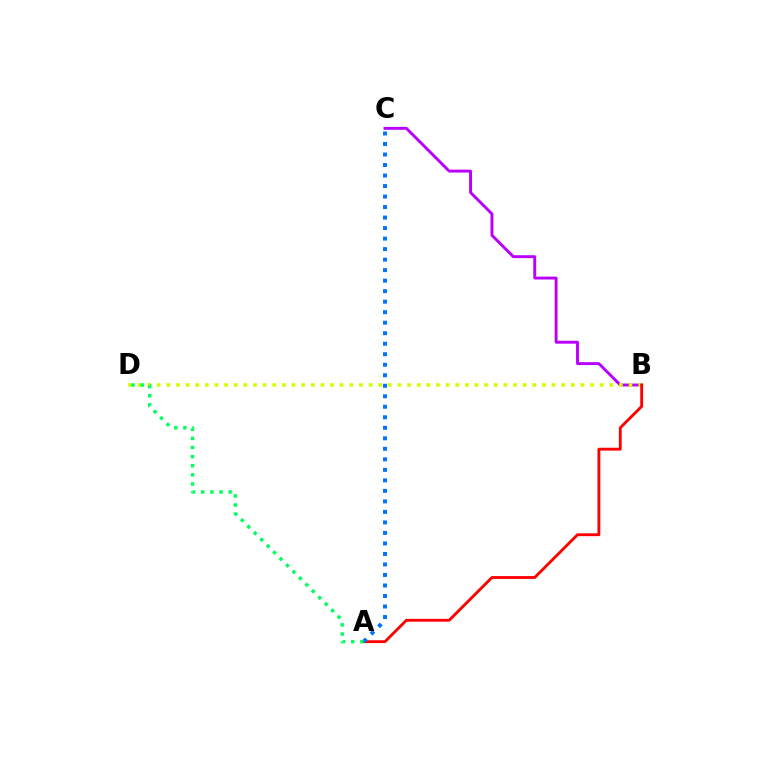{('B', 'C'): [{'color': '#b900ff', 'line_style': 'solid', 'thickness': 2.09}], ('B', 'D'): [{'color': '#d1ff00', 'line_style': 'dotted', 'thickness': 2.62}], ('A', 'B'): [{'color': '#ff0000', 'line_style': 'solid', 'thickness': 2.05}], ('A', 'C'): [{'color': '#0074ff', 'line_style': 'dotted', 'thickness': 2.86}], ('A', 'D'): [{'color': '#00ff5c', 'line_style': 'dotted', 'thickness': 2.48}]}